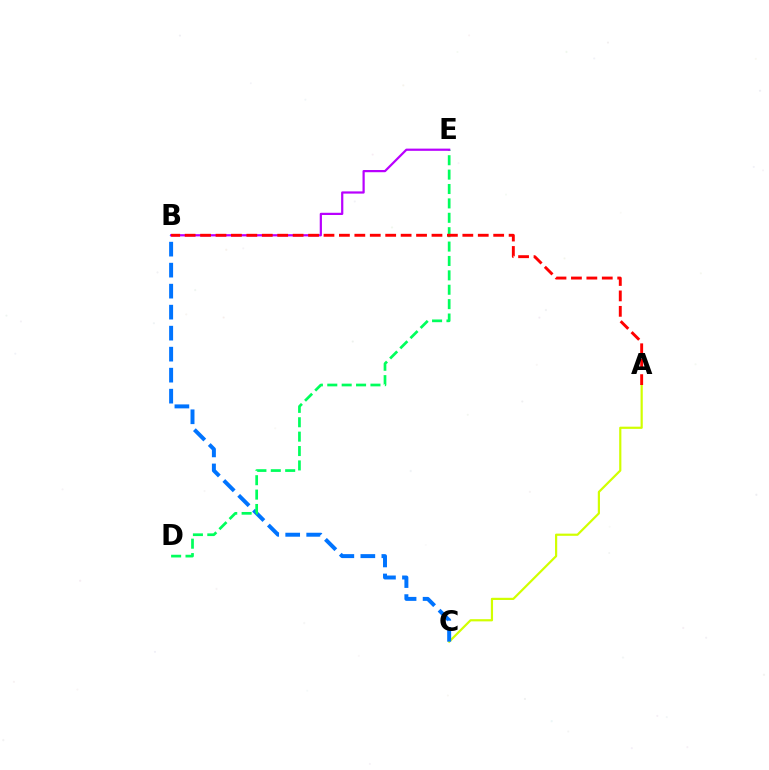{('A', 'C'): [{'color': '#d1ff00', 'line_style': 'solid', 'thickness': 1.58}], ('B', 'C'): [{'color': '#0074ff', 'line_style': 'dashed', 'thickness': 2.85}], ('D', 'E'): [{'color': '#00ff5c', 'line_style': 'dashed', 'thickness': 1.95}], ('B', 'E'): [{'color': '#b900ff', 'line_style': 'solid', 'thickness': 1.59}], ('A', 'B'): [{'color': '#ff0000', 'line_style': 'dashed', 'thickness': 2.1}]}